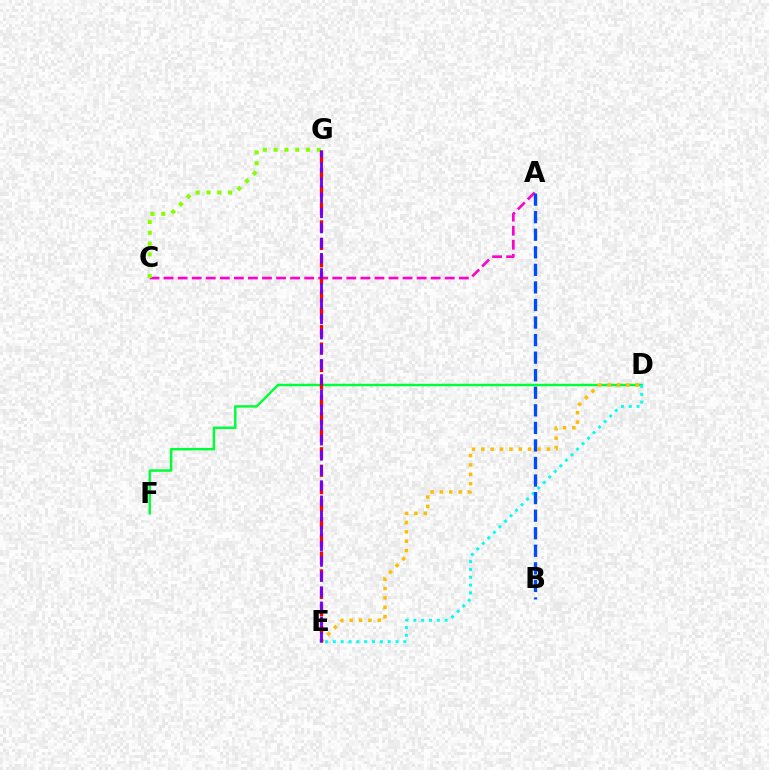{('A', 'C'): [{'color': '#ff00cf', 'line_style': 'dashed', 'thickness': 1.91}], ('D', 'F'): [{'color': '#00ff39', 'line_style': 'solid', 'thickness': 1.77}], ('D', 'E'): [{'color': '#00fff6', 'line_style': 'dotted', 'thickness': 2.13}, {'color': '#ffbd00', 'line_style': 'dotted', 'thickness': 2.54}], ('A', 'B'): [{'color': '#004bff', 'line_style': 'dashed', 'thickness': 2.39}], ('C', 'G'): [{'color': '#84ff00', 'line_style': 'dotted', 'thickness': 2.94}], ('E', 'G'): [{'color': '#ff0000', 'line_style': 'dashed', 'thickness': 2.37}, {'color': '#7200ff', 'line_style': 'dashed', 'thickness': 2.06}]}